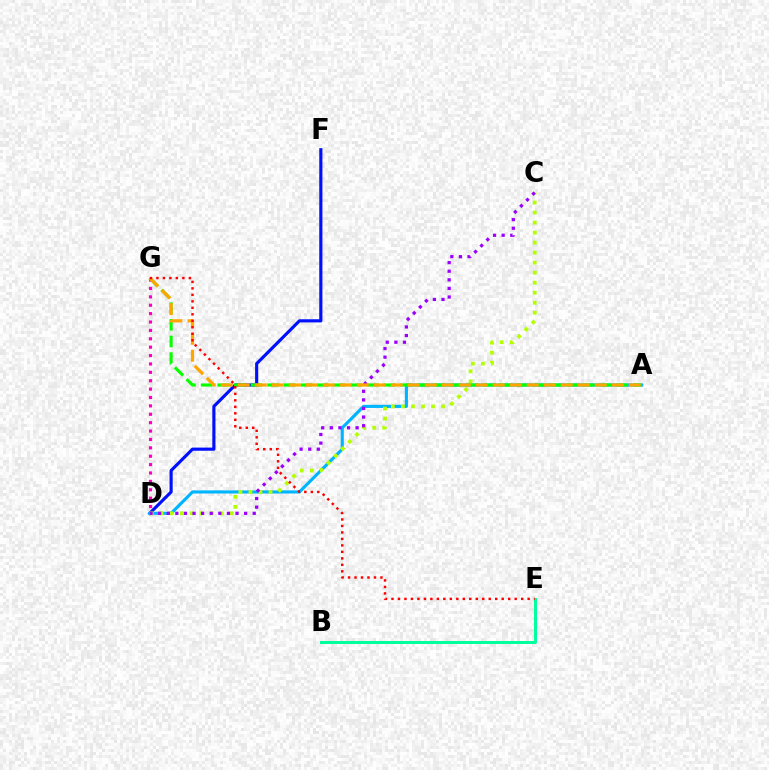{('D', 'G'): [{'color': '#ff00bd', 'line_style': 'dotted', 'thickness': 2.28}], ('D', 'F'): [{'color': '#0010ff', 'line_style': 'solid', 'thickness': 2.26}], ('A', 'D'): [{'color': '#00b5ff', 'line_style': 'solid', 'thickness': 2.25}], ('A', 'G'): [{'color': '#08ff00', 'line_style': 'dashed', 'thickness': 2.26}, {'color': '#ffa500', 'line_style': 'dashed', 'thickness': 2.31}], ('C', 'D'): [{'color': '#b3ff00', 'line_style': 'dotted', 'thickness': 2.72}, {'color': '#9b00ff', 'line_style': 'dotted', 'thickness': 2.34}], ('B', 'E'): [{'color': '#00ff9d', 'line_style': 'solid', 'thickness': 2.13}], ('E', 'G'): [{'color': '#ff0000', 'line_style': 'dotted', 'thickness': 1.76}]}